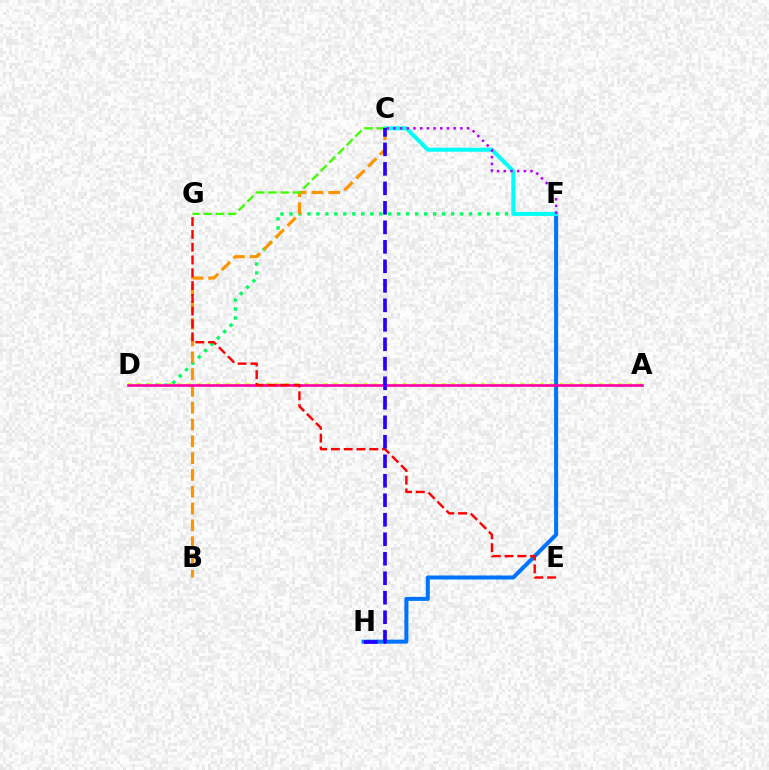{('D', 'F'): [{'color': '#00ff5c', 'line_style': 'dotted', 'thickness': 2.44}], ('B', 'C'): [{'color': '#ff9400', 'line_style': 'dashed', 'thickness': 2.28}], ('F', 'H'): [{'color': '#0074ff', 'line_style': 'solid', 'thickness': 2.89}], ('A', 'D'): [{'color': '#d1ff00', 'line_style': 'dotted', 'thickness': 2.67}, {'color': '#ff00ac', 'line_style': 'solid', 'thickness': 1.92}], ('C', 'F'): [{'color': '#00fff6', 'line_style': 'solid', 'thickness': 2.89}, {'color': '#b900ff', 'line_style': 'dotted', 'thickness': 1.82}], ('C', 'G'): [{'color': '#3dff00', 'line_style': 'dashed', 'thickness': 1.67}], ('E', 'G'): [{'color': '#ff0000', 'line_style': 'dashed', 'thickness': 1.74}], ('C', 'H'): [{'color': '#2500ff', 'line_style': 'dashed', 'thickness': 2.65}]}